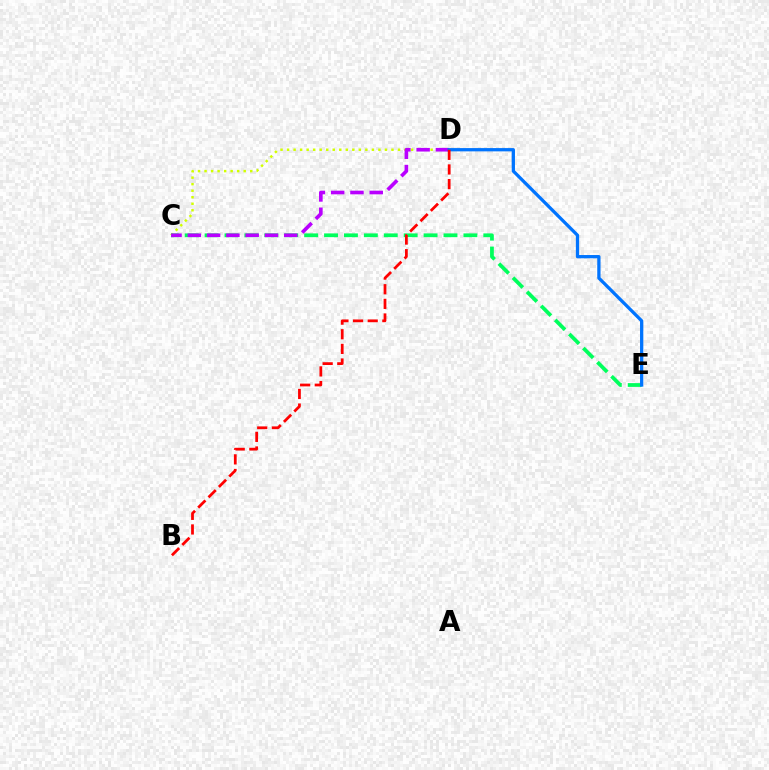{('C', 'D'): [{'color': '#d1ff00', 'line_style': 'dotted', 'thickness': 1.77}, {'color': '#b900ff', 'line_style': 'dashed', 'thickness': 2.62}], ('C', 'E'): [{'color': '#00ff5c', 'line_style': 'dashed', 'thickness': 2.7}], ('D', 'E'): [{'color': '#0074ff', 'line_style': 'solid', 'thickness': 2.36}], ('B', 'D'): [{'color': '#ff0000', 'line_style': 'dashed', 'thickness': 1.99}]}